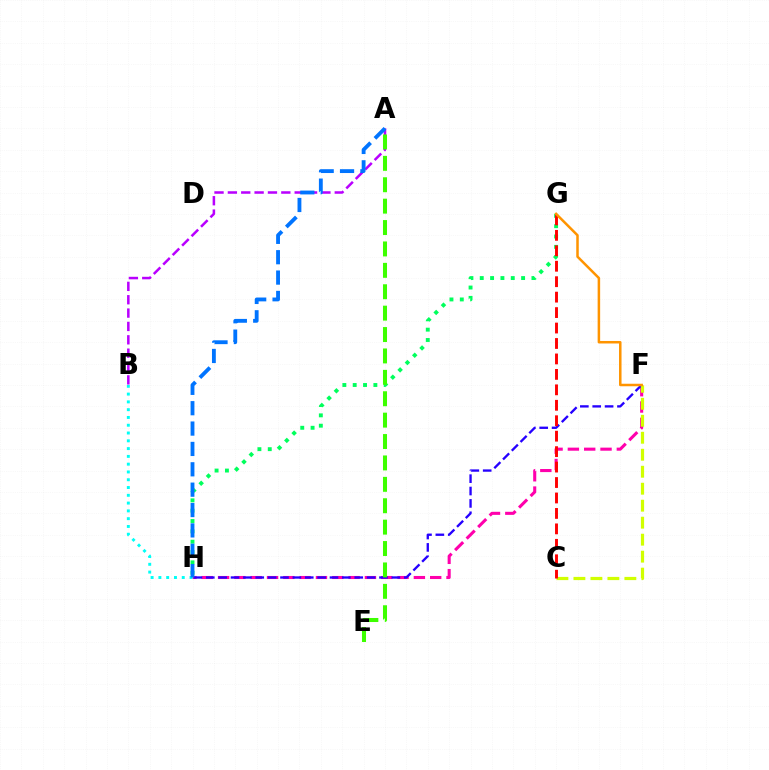{('G', 'H'): [{'color': '#00ff5c', 'line_style': 'dotted', 'thickness': 2.81}], ('F', 'H'): [{'color': '#ff00ac', 'line_style': 'dashed', 'thickness': 2.22}, {'color': '#2500ff', 'line_style': 'dashed', 'thickness': 1.68}], ('B', 'H'): [{'color': '#00fff6', 'line_style': 'dotted', 'thickness': 2.12}], ('A', 'B'): [{'color': '#b900ff', 'line_style': 'dashed', 'thickness': 1.82}], ('A', 'E'): [{'color': '#3dff00', 'line_style': 'dashed', 'thickness': 2.91}], ('C', 'F'): [{'color': '#d1ff00', 'line_style': 'dashed', 'thickness': 2.31}], ('A', 'H'): [{'color': '#0074ff', 'line_style': 'dashed', 'thickness': 2.77}], ('C', 'G'): [{'color': '#ff0000', 'line_style': 'dashed', 'thickness': 2.1}], ('F', 'G'): [{'color': '#ff9400', 'line_style': 'solid', 'thickness': 1.81}]}